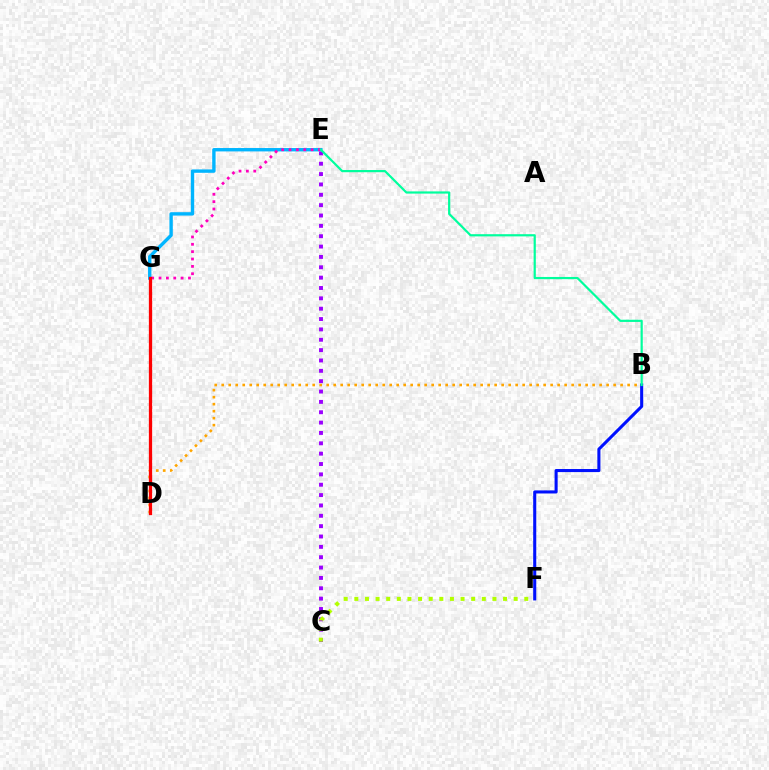{('D', 'G'): [{'color': '#08ff00', 'line_style': 'dashed', 'thickness': 1.87}, {'color': '#ff0000', 'line_style': 'solid', 'thickness': 2.35}], ('E', 'G'): [{'color': '#00b5ff', 'line_style': 'solid', 'thickness': 2.43}, {'color': '#ff00bd', 'line_style': 'dotted', 'thickness': 2.0}], ('B', 'D'): [{'color': '#ffa500', 'line_style': 'dotted', 'thickness': 1.9}], ('B', 'F'): [{'color': '#0010ff', 'line_style': 'solid', 'thickness': 2.21}], ('C', 'E'): [{'color': '#9b00ff', 'line_style': 'dotted', 'thickness': 2.81}], ('C', 'F'): [{'color': '#b3ff00', 'line_style': 'dotted', 'thickness': 2.89}], ('B', 'E'): [{'color': '#00ff9d', 'line_style': 'solid', 'thickness': 1.58}]}